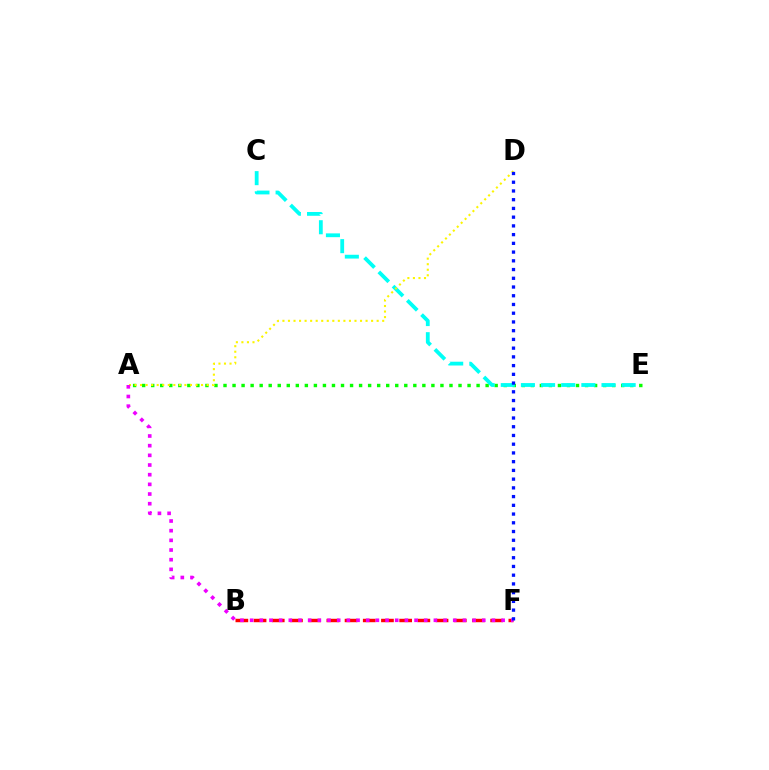{('A', 'E'): [{'color': '#08ff00', 'line_style': 'dotted', 'thickness': 2.46}], ('B', 'F'): [{'color': '#ff0000', 'line_style': 'dashed', 'thickness': 2.47}], ('C', 'E'): [{'color': '#00fff6', 'line_style': 'dashed', 'thickness': 2.74}], ('A', 'D'): [{'color': '#fcf500', 'line_style': 'dotted', 'thickness': 1.51}], ('A', 'F'): [{'color': '#ee00ff', 'line_style': 'dotted', 'thickness': 2.63}], ('D', 'F'): [{'color': '#0010ff', 'line_style': 'dotted', 'thickness': 2.37}]}